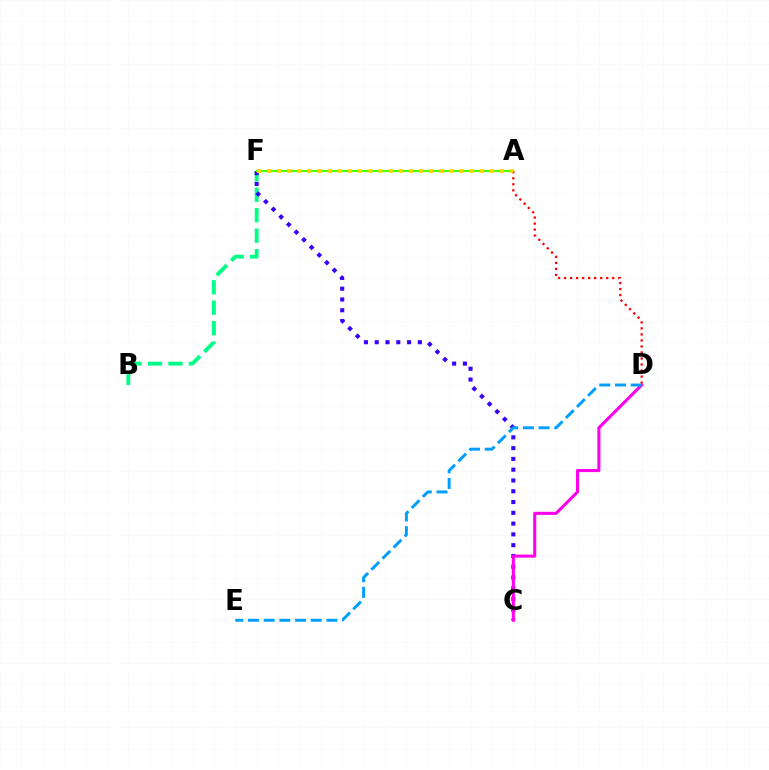{('B', 'F'): [{'color': '#00ff86', 'line_style': 'dashed', 'thickness': 2.78}], ('C', 'F'): [{'color': '#3700ff', 'line_style': 'dotted', 'thickness': 2.93}], ('A', 'D'): [{'color': '#ff0000', 'line_style': 'dotted', 'thickness': 1.64}], ('A', 'F'): [{'color': '#4fff00', 'line_style': 'solid', 'thickness': 1.6}, {'color': '#ffd500', 'line_style': 'dotted', 'thickness': 2.75}], ('C', 'D'): [{'color': '#ff00ed', 'line_style': 'solid', 'thickness': 2.22}], ('D', 'E'): [{'color': '#009eff', 'line_style': 'dashed', 'thickness': 2.13}]}